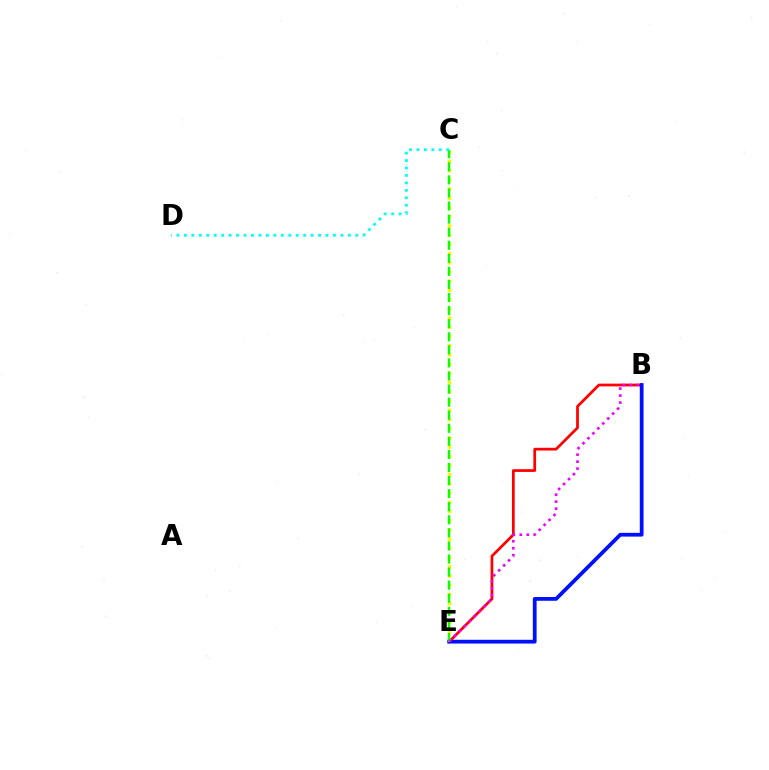{('B', 'E'): [{'color': '#ff0000', 'line_style': 'solid', 'thickness': 1.97}, {'color': '#0010ff', 'line_style': 'solid', 'thickness': 2.71}, {'color': '#ee00ff', 'line_style': 'dotted', 'thickness': 1.9}], ('C', 'E'): [{'color': '#fcf500', 'line_style': 'dotted', 'thickness': 2.5}, {'color': '#08ff00', 'line_style': 'dashed', 'thickness': 1.78}], ('C', 'D'): [{'color': '#00fff6', 'line_style': 'dotted', 'thickness': 2.03}]}